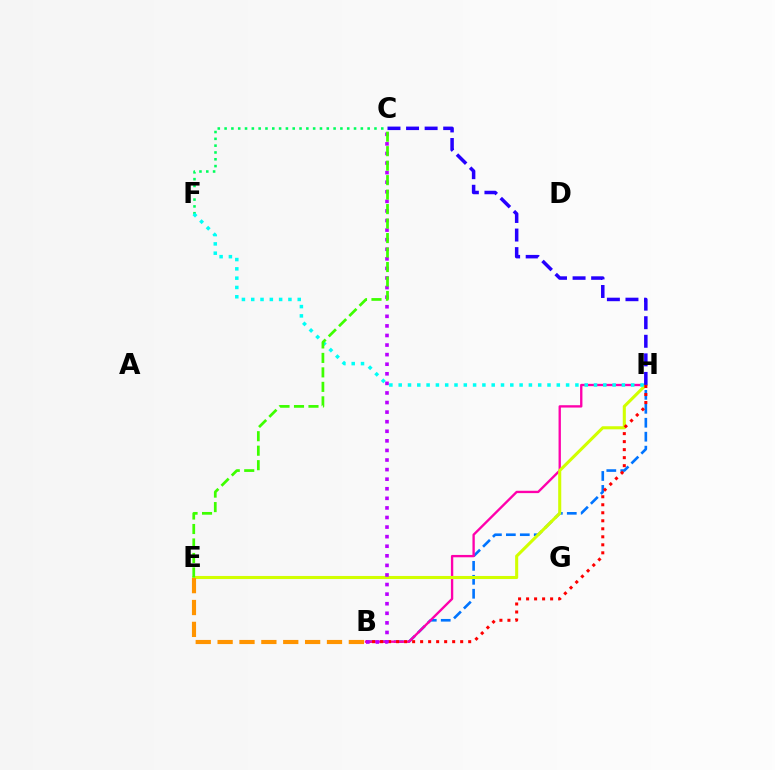{('B', 'H'): [{'color': '#0074ff', 'line_style': 'dashed', 'thickness': 1.9}, {'color': '#ff00ac', 'line_style': 'solid', 'thickness': 1.69}, {'color': '#ff0000', 'line_style': 'dotted', 'thickness': 2.18}], ('C', 'F'): [{'color': '#00ff5c', 'line_style': 'dotted', 'thickness': 1.85}], ('E', 'H'): [{'color': '#d1ff00', 'line_style': 'solid', 'thickness': 2.21}], ('F', 'H'): [{'color': '#00fff6', 'line_style': 'dotted', 'thickness': 2.53}], ('B', 'E'): [{'color': '#ff9400', 'line_style': 'dashed', 'thickness': 2.97}], ('B', 'C'): [{'color': '#b900ff', 'line_style': 'dotted', 'thickness': 2.6}], ('C', 'H'): [{'color': '#2500ff', 'line_style': 'dashed', 'thickness': 2.52}], ('C', 'E'): [{'color': '#3dff00', 'line_style': 'dashed', 'thickness': 1.97}]}